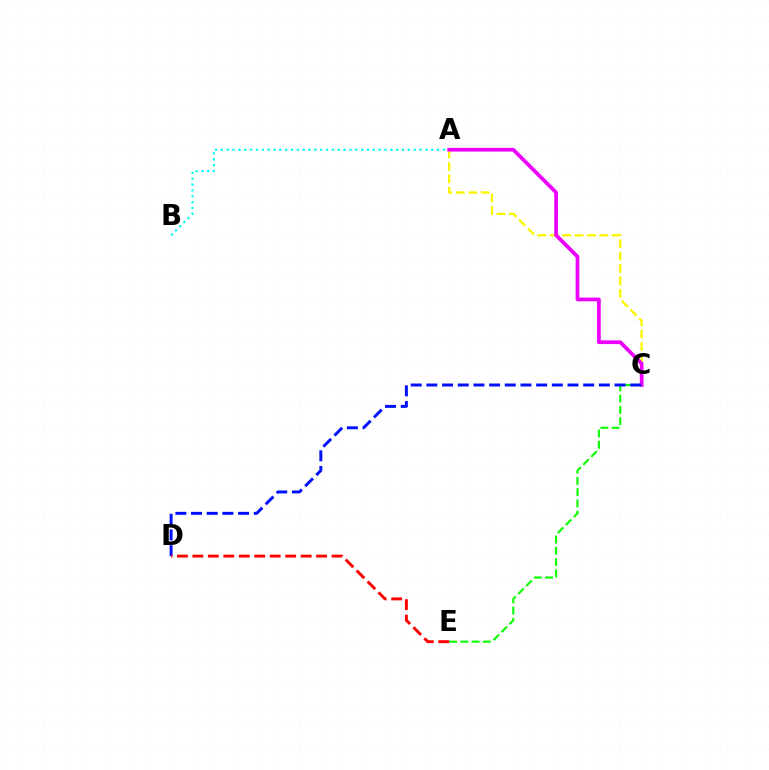{('A', 'C'): [{'color': '#fcf500', 'line_style': 'dashed', 'thickness': 1.69}, {'color': '#ee00ff', 'line_style': 'solid', 'thickness': 2.68}], ('A', 'B'): [{'color': '#00fff6', 'line_style': 'dotted', 'thickness': 1.59}], ('C', 'E'): [{'color': '#08ff00', 'line_style': 'dashed', 'thickness': 1.53}], ('C', 'D'): [{'color': '#0010ff', 'line_style': 'dashed', 'thickness': 2.13}], ('D', 'E'): [{'color': '#ff0000', 'line_style': 'dashed', 'thickness': 2.1}]}